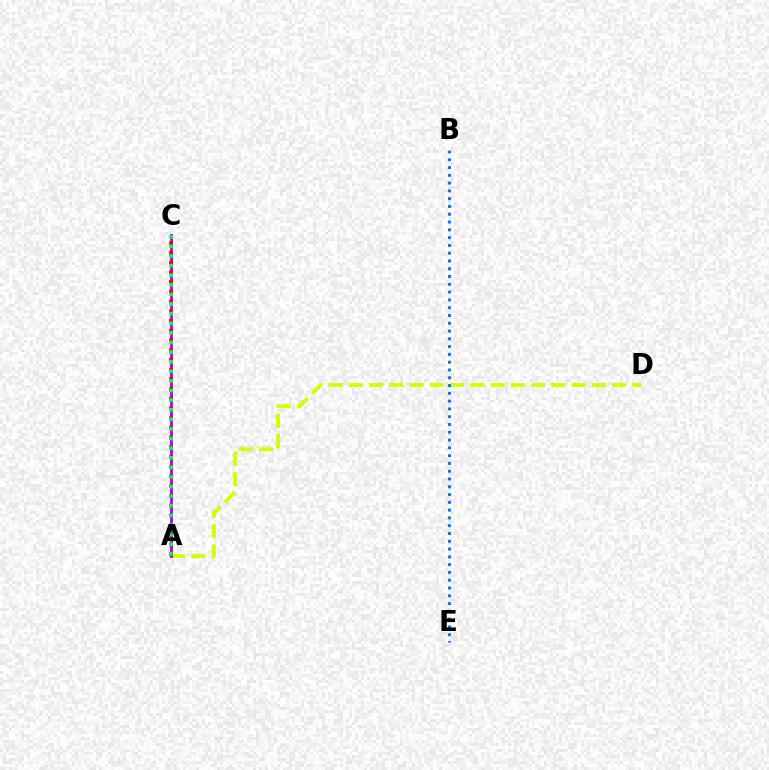{('A', 'D'): [{'color': '#d1ff00', 'line_style': 'dashed', 'thickness': 2.75}], ('B', 'E'): [{'color': '#0074ff', 'line_style': 'dotted', 'thickness': 2.12}], ('A', 'C'): [{'color': '#b900ff', 'line_style': 'solid', 'thickness': 2.08}, {'color': '#ff0000', 'line_style': 'dotted', 'thickness': 2.64}, {'color': '#00ff5c', 'line_style': 'dotted', 'thickness': 2.61}]}